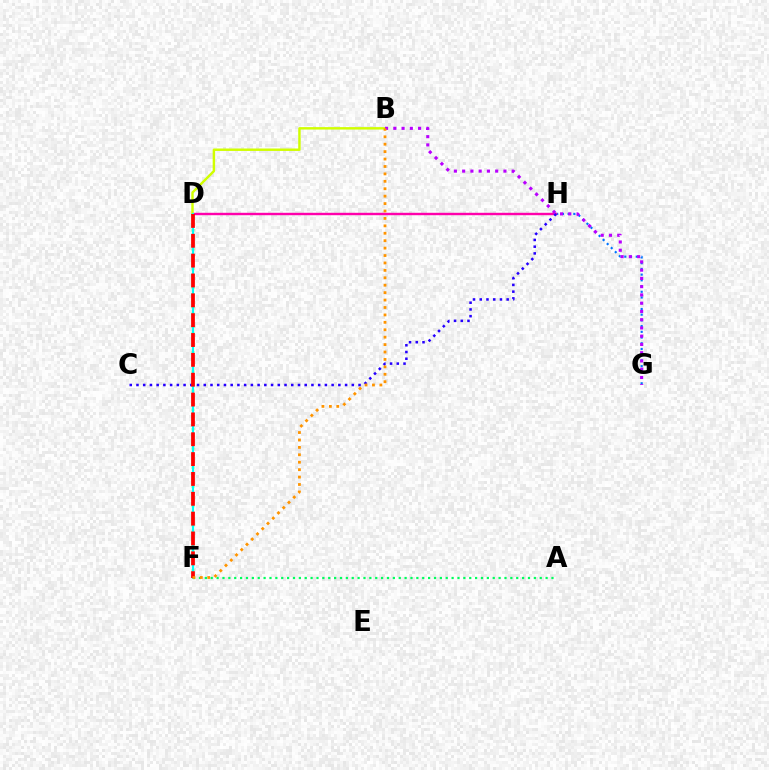{('G', 'H'): [{'color': '#0074ff', 'line_style': 'dotted', 'thickness': 1.55}], ('D', 'H'): [{'color': '#ff00ac', 'line_style': 'solid', 'thickness': 1.74}], ('B', 'D'): [{'color': '#d1ff00', 'line_style': 'solid', 'thickness': 1.76}], ('C', 'H'): [{'color': '#2500ff', 'line_style': 'dotted', 'thickness': 1.83}], ('D', 'F'): [{'color': '#3dff00', 'line_style': 'dotted', 'thickness': 1.74}, {'color': '#00fff6', 'line_style': 'solid', 'thickness': 1.52}, {'color': '#ff0000', 'line_style': 'dashed', 'thickness': 2.7}], ('A', 'F'): [{'color': '#00ff5c', 'line_style': 'dotted', 'thickness': 1.6}], ('B', 'G'): [{'color': '#b900ff', 'line_style': 'dotted', 'thickness': 2.24}], ('B', 'F'): [{'color': '#ff9400', 'line_style': 'dotted', 'thickness': 2.02}]}